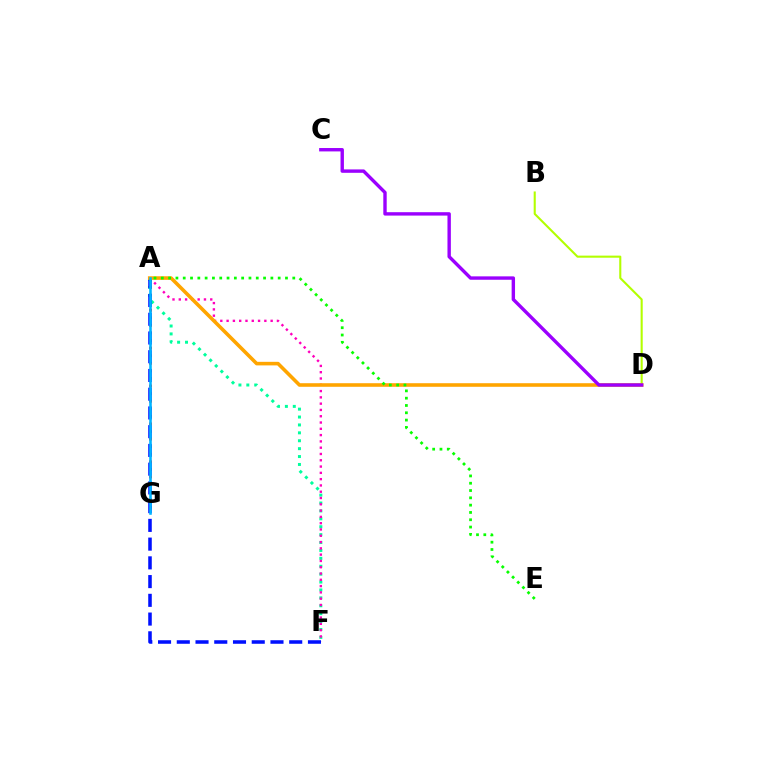{('A', 'G'): [{'color': '#ff0000', 'line_style': 'dotted', 'thickness': 2.06}, {'color': '#00b5ff', 'line_style': 'solid', 'thickness': 1.86}], ('A', 'F'): [{'color': '#00ff9d', 'line_style': 'dotted', 'thickness': 2.15}, {'color': '#ff00bd', 'line_style': 'dotted', 'thickness': 1.71}, {'color': '#0010ff', 'line_style': 'dashed', 'thickness': 2.55}], ('B', 'D'): [{'color': '#b3ff00', 'line_style': 'solid', 'thickness': 1.51}], ('A', 'D'): [{'color': '#ffa500', 'line_style': 'solid', 'thickness': 2.57}], ('A', 'E'): [{'color': '#08ff00', 'line_style': 'dotted', 'thickness': 1.98}], ('C', 'D'): [{'color': '#9b00ff', 'line_style': 'solid', 'thickness': 2.44}]}